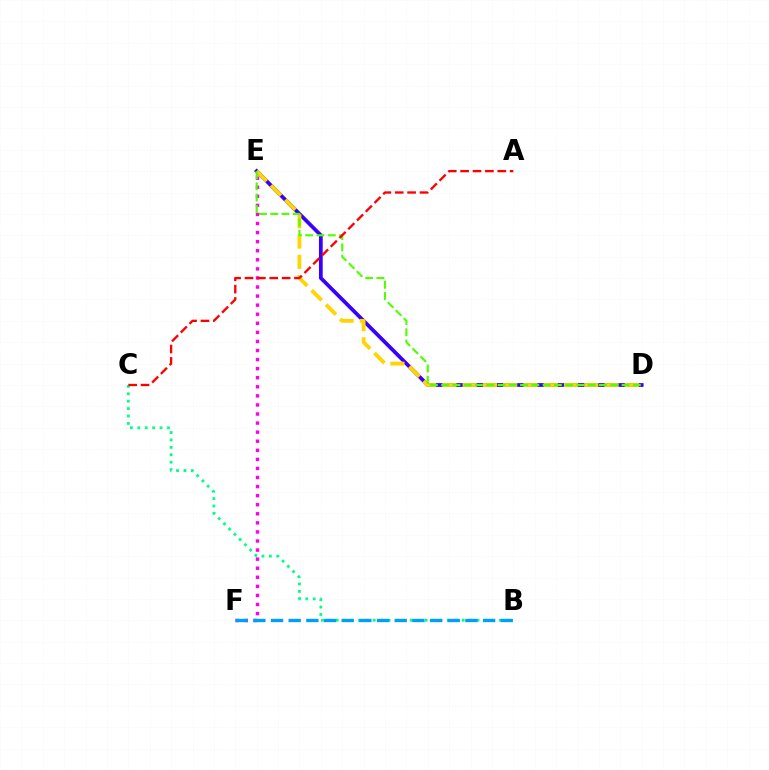{('D', 'E'): [{'color': '#3700ff', 'line_style': 'solid', 'thickness': 2.7}, {'color': '#ffd500', 'line_style': 'dashed', 'thickness': 2.75}, {'color': '#4fff00', 'line_style': 'dashed', 'thickness': 1.53}], ('B', 'C'): [{'color': '#00ff86', 'line_style': 'dotted', 'thickness': 2.01}], ('E', 'F'): [{'color': '#ff00ed', 'line_style': 'dotted', 'thickness': 2.46}], ('B', 'F'): [{'color': '#009eff', 'line_style': 'dashed', 'thickness': 2.4}], ('A', 'C'): [{'color': '#ff0000', 'line_style': 'dashed', 'thickness': 1.68}]}